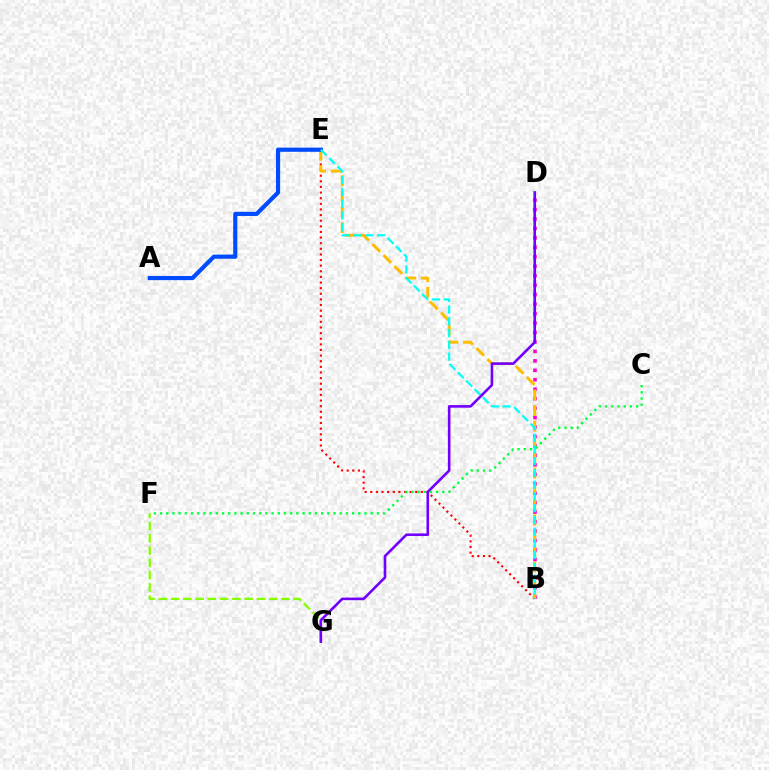{('F', 'G'): [{'color': '#84ff00', 'line_style': 'dashed', 'thickness': 1.67}], ('B', 'E'): [{'color': '#ff0000', 'line_style': 'dotted', 'thickness': 1.53}, {'color': '#ffbd00', 'line_style': 'dashed', 'thickness': 2.12}, {'color': '#00fff6', 'line_style': 'dashed', 'thickness': 1.59}], ('B', 'D'): [{'color': '#ff00cf', 'line_style': 'dotted', 'thickness': 2.57}], ('A', 'E'): [{'color': '#004bff', 'line_style': 'solid', 'thickness': 3.0}], ('D', 'G'): [{'color': '#7200ff', 'line_style': 'solid', 'thickness': 1.88}], ('C', 'F'): [{'color': '#00ff39', 'line_style': 'dotted', 'thickness': 1.68}]}